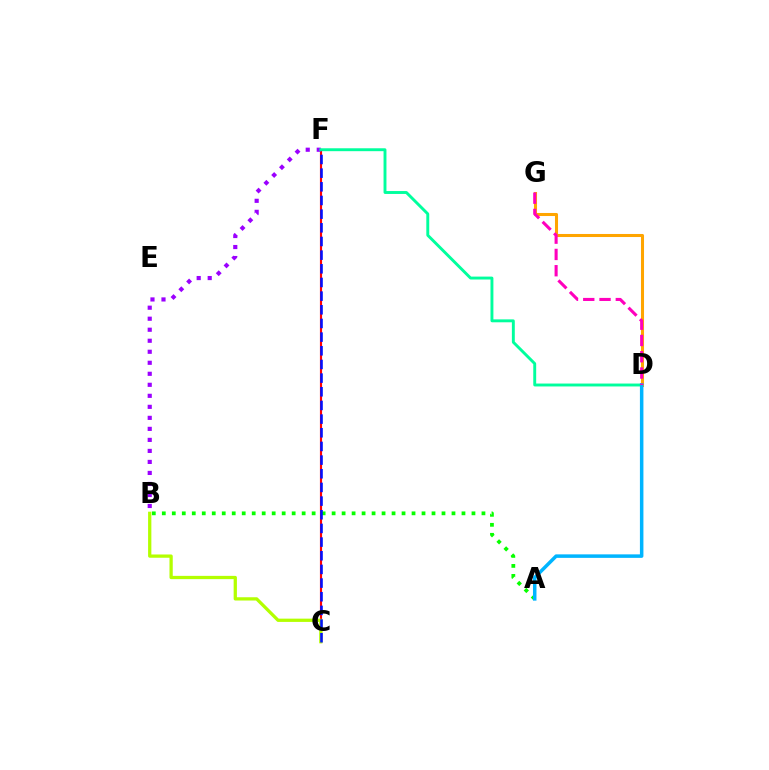{('D', 'G'): [{'color': '#ffa500', 'line_style': 'solid', 'thickness': 2.19}, {'color': '#ff00bd', 'line_style': 'dashed', 'thickness': 2.21}], ('C', 'F'): [{'color': '#ff0000', 'line_style': 'solid', 'thickness': 1.55}, {'color': '#0010ff', 'line_style': 'dashed', 'thickness': 1.86}], ('B', 'F'): [{'color': '#9b00ff', 'line_style': 'dotted', 'thickness': 2.99}], ('A', 'B'): [{'color': '#08ff00', 'line_style': 'dotted', 'thickness': 2.71}], ('B', 'C'): [{'color': '#b3ff00', 'line_style': 'solid', 'thickness': 2.35}], ('D', 'F'): [{'color': '#00ff9d', 'line_style': 'solid', 'thickness': 2.09}], ('A', 'D'): [{'color': '#00b5ff', 'line_style': 'solid', 'thickness': 2.52}]}